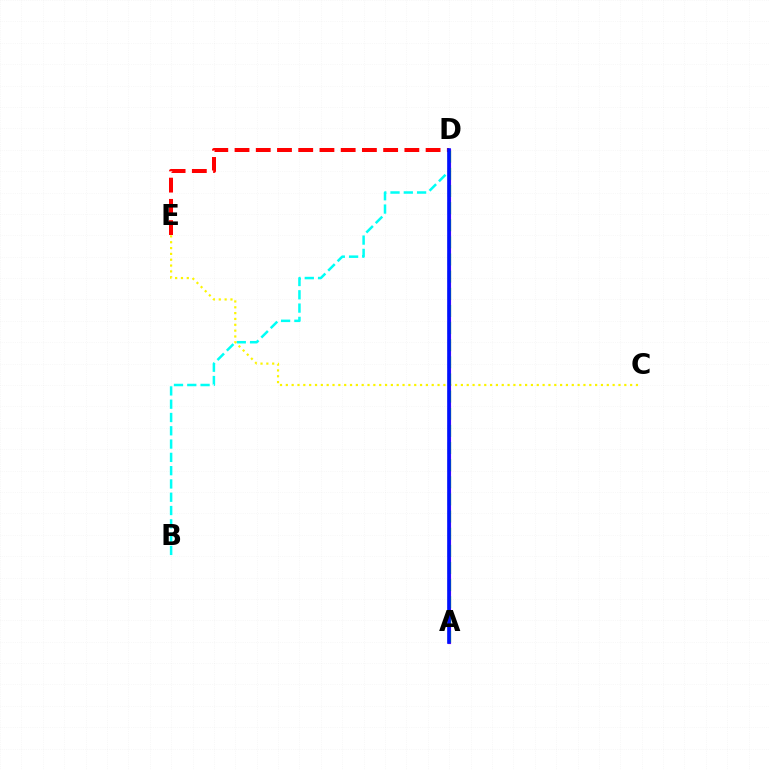{('B', 'D'): [{'color': '#00fff6', 'line_style': 'dashed', 'thickness': 1.81}], ('D', 'E'): [{'color': '#ff0000', 'line_style': 'dashed', 'thickness': 2.88}], ('C', 'E'): [{'color': '#fcf500', 'line_style': 'dotted', 'thickness': 1.59}], ('A', 'D'): [{'color': '#ee00ff', 'line_style': 'solid', 'thickness': 2.31}, {'color': '#08ff00', 'line_style': 'dashed', 'thickness': 2.33}, {'color': '#0010ff', 'line_style': 'solid', 'thickness': 2.61}]}